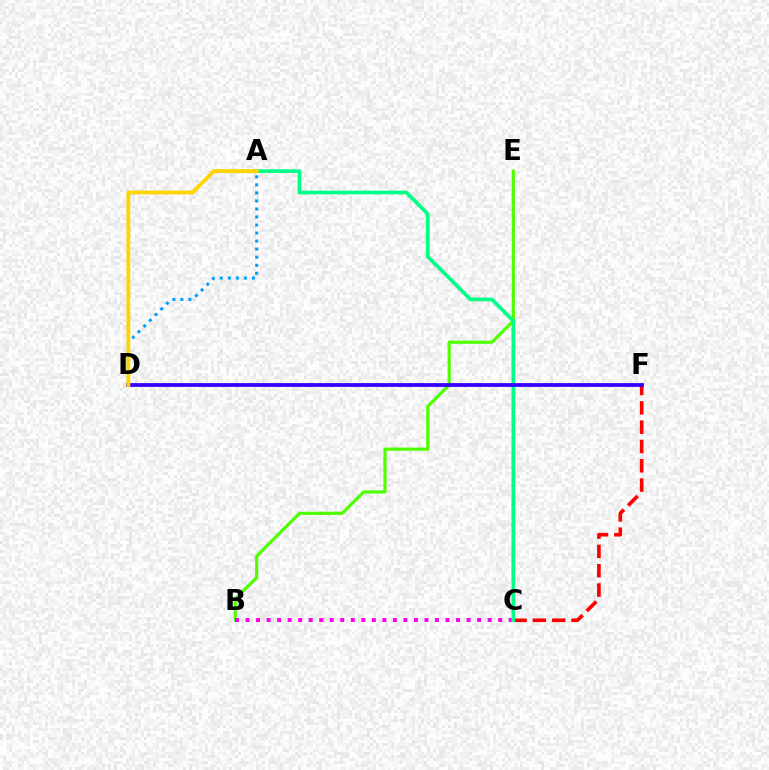{('C', 'F'): [{'color': '#ff0000', 'line_style': 'dashed', 'thickness': 2.62}], ('B', 'E'): [{'color': '#4fff00', 'line_style': 'solid', 'thickness': 2.28}], ('B', 'C'): [{'color': '#ff00ed', 'line_style': 'dotted', 'thickness': 2.86}], ('A', 'D'): [{'color': '#009eff', 'line_style': 'dotted', 'thickness': 2.18}, {'color': '#ffd500', 'line_style': 'solid', 'thickness': 2.79}], ('A', 'C'): [{'color': '#00ff86', 'line_style': 'solid', 'thickness': 2.63}], ('D', 'F'): [{'color': '#3700ff', 'line_style': 'solid', 'thickness': 2.73}]}